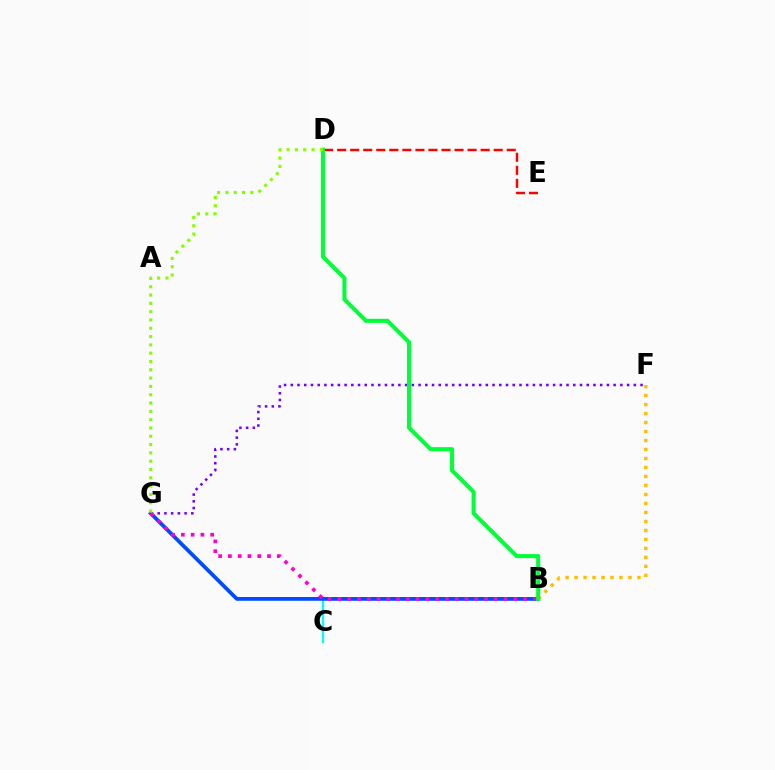{('B', 'F'): [{'color': '#ffbd00', 'line_style': 'dotted', 'thickness': 2.44}], ('F', 'G'): [{'color': '#7200ff', 'line_style': 'dotted', 'thickness': 1.83}], ('B', 'C'): [{'color': '#00fff6', 'line_style': 'solid', 'thickness': 1.7}], ('B', 'G'): [{'color': '#004bff', 'line_style': 'solid', 'thickness': 2.7}, {'color': '#ff00cf', 'line_style': 'dotted', 'thickness': 2.66}], ('D', 'E'): [{'color': '#ff0000', 'line_style': 'dashed', 'thickness': 1.77}], ('B', 'D'): [{'color': '#00ff39', 'line_style': 'solid', 'thickness': 2.92}], ('D', 'G'): [{'color': '#84ff00', 'line_style': 'dotted', 'thickness': 2.26}]}